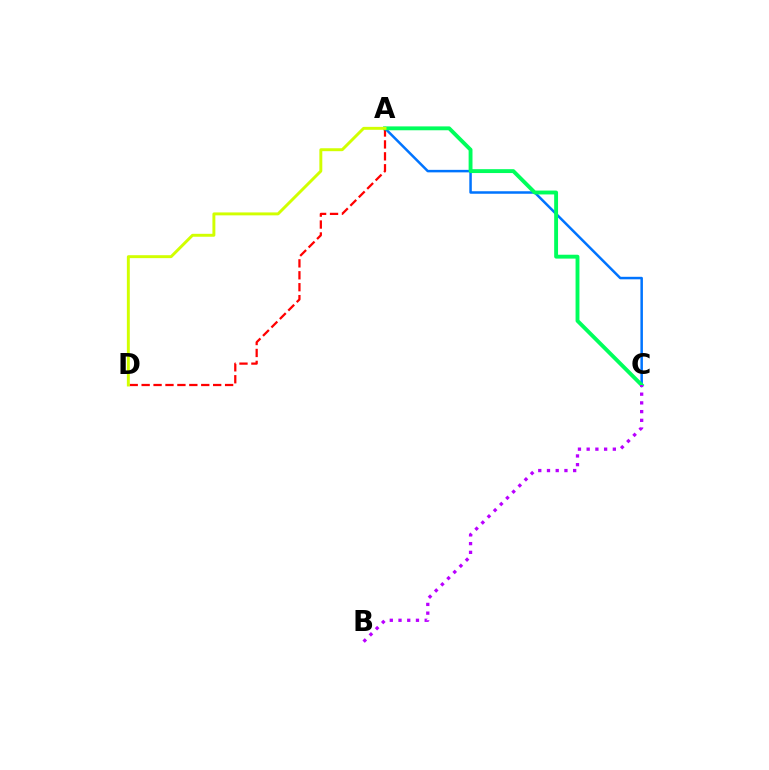{('A', 'D'): [{'color': '#ff0000', 'line_style': 'dashed', 'thickness': 1.62}, {'color': '#d1ff00', 'line_style': 'solid', 'thickness': 2.11}], ('A', 'C'): [{'color': '#0074ff', 'line_style': 'solid', 'thickness': 1.8}, {'color': '#00ff5c', 'line_style': 'solid', 'thickness': 2.79}], ('B', 'C'): [{'color': '#b900ff', 'line_style': 'dotted', 'thickness': 2.37}]}